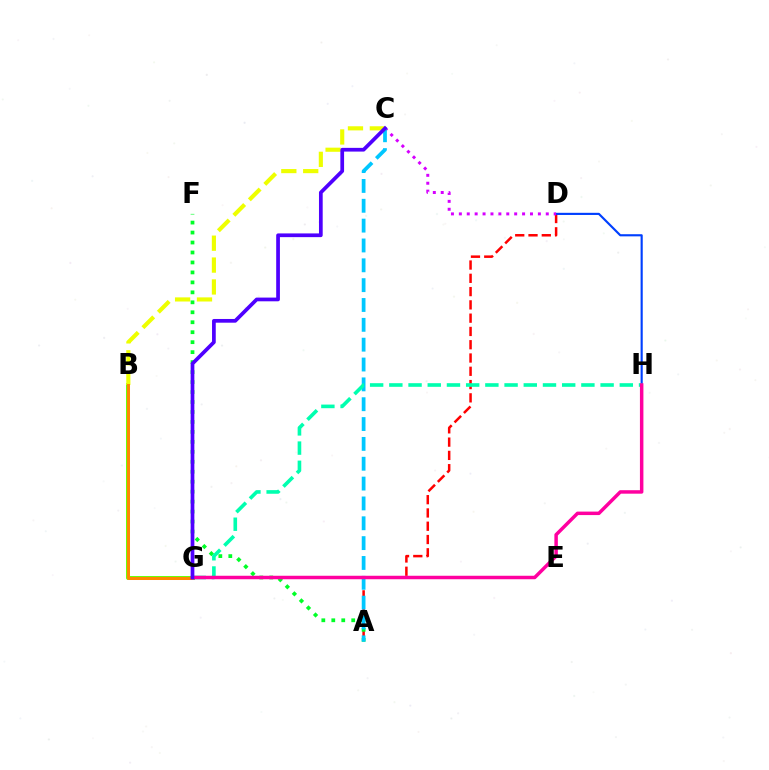{('B', 'G'): [{'color': '#66ff00', 'line_style': 'solid', 'thickness': 2.82}, {'color': '#ff8800', 'line_style': 'solid', 'thickness': 2.17}], ('B', 'C'): [{'color': '#eeff00', 'line_style': 'dashed', 'thickness': 2.97}], ('A', 'D'): [{'color': '#ff0000', 'line_style': 'dashed', 'thickness': 1.8}], ('A', 'F'): [{'color': '#00ff27', 'line_style': 'dotted', 'thickness': 2.71}], ('D', 'H'): [{'color': '#003fff', 'line_style': 'solid', 'thickness': 1.54}], ('C', 'D'): [{'color': '#d600ff', 'line_style': 'dotted', 'thickness': 2.15}], ('A', 'C'): [{'color': '#00c7ff', 'line_style': 'dashed', 'thickness': 2.7}], ('G', 'H'): [{'color': '#00ffaf', 'line_style': 'dashed', 'thickness': 2.61}, {'color': '#ff00a0', 'line_style': 'solid', 'thickness': 2.51}], ('C', 'G'): [{'color': '#4f00ff', 'line_style': 'solid', 'thickness': 2.68}]}